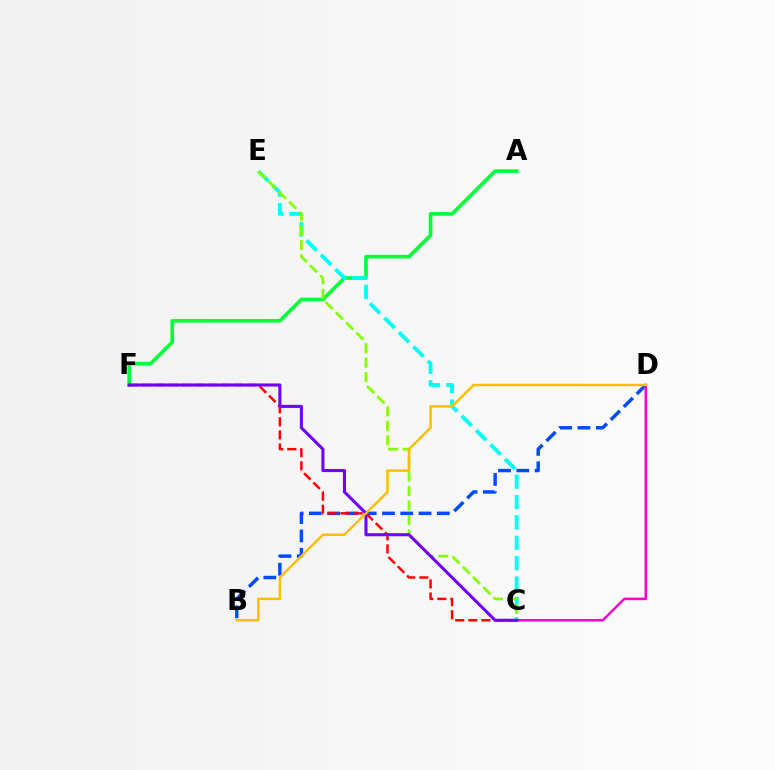{('B', 'D'): [{'color': '#004bff', 'line_style': 'dashed', 'thickness': 2.48}, {'color': '#ffbd00', 'line_style': 'solid', 'thickness': 1.77}], ('A', 'F'): [{'color': '#00ff39', 'line_style': 'solid', 'thickness': 2.62}], ('C', 'E'): [{'color': '#00fff6', 'line_style': 'dashed', 'thickness': 2.77}, {'color': '#84ff00', 'line_style': 'dashed', 'thickness': 1.96}], ('C', 'D'): [{'color': '#ff00cf', 'line_style': 'solid', 'thickness': 1.84}], ('C', 'F'): [{'color': '#ff0000', 'line_style': 'dashed', 'thickness': 1.78}, {'color': '#7200ff', 'line_style': 'solid', 'thickness': 2.21}]}